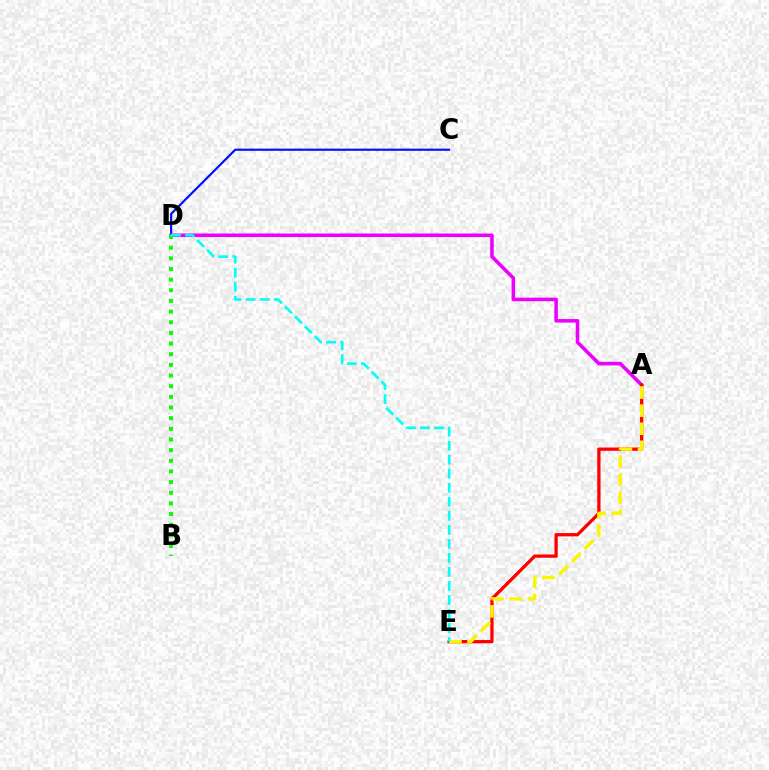{('C', 'D'): [{'color': '#0010ff', 'line_style': 'solid', 'thickness': 1.56}], ('A', 'D'): [{'color': '#ee00ff', 'line_style': 'solid', 'thickness': 2.56}], ('B', 'D'): [{'color': '#08ff00', 'line_style': 'dotted', 'thickness': 2.9}], ('A', 'E'): [{'color': '#ff0000', 'line_style': 'solid', 'thickness': 2.35}, {'color': '#fcf500', 'line_style': 'dashed', 'thickness': 2.46}], ('D', 'E'): [{'color': '#00fff6', 'line_style': 'dashed', 'thickness': 1.91}]}